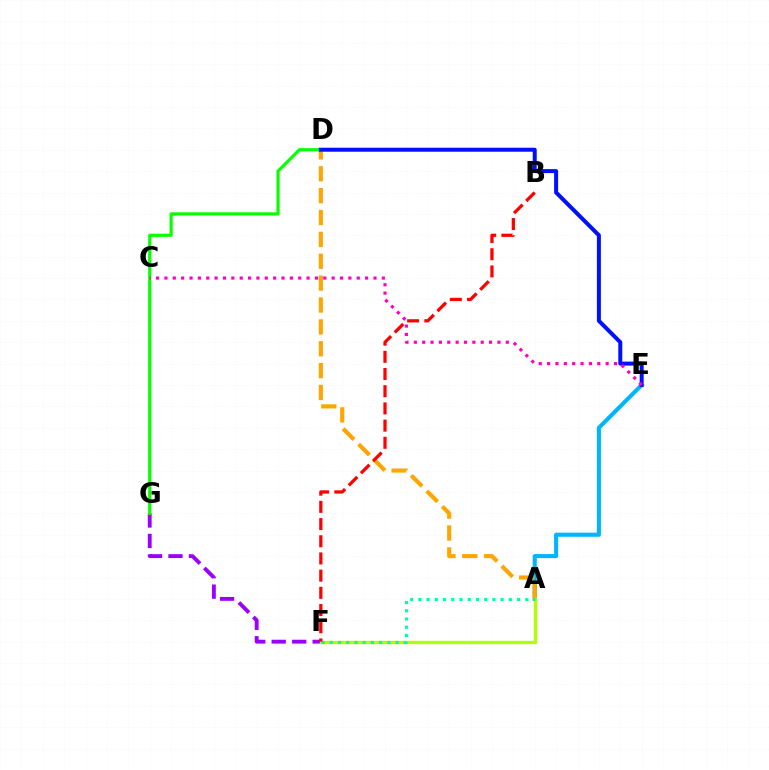{('A', 'E'): [{'color': '#00b5ff', 'line_style': 'solid', 'thickness': 2.95}], ('A', 'D'): [{'color': '#ffa500', 'line_style': 'dashed', 'thickness': 2.97}], ('F', 'G'): [{'color': '#9b00ff', 'line_style': 'dashed', 'thickness': 2.78}], ('A', 'F'): [{'color': '#b3ff00', 'line_style': 'solid', 'thickness': 2.41}, {'color': '#00ff9d', 'line_style': 'dotted', 'thickness': 2.23}], ('D', 'G'): [{'color': '#08ff00', 'line_style': 'solid', 'thickness': 2.28}], ('D', 'E'): [{'color': '#0010ff', 'line_style': 'solid', 'thickness': 2.88}], ('C', 'E'): [{'color': '#ff00bd', 'line_style': 'dotted', 'thickness': 2.27}], ('B', 'F'): [{'color': '#ff0000', 'line_style': 'dashed', 'thickness': 2.34}]}